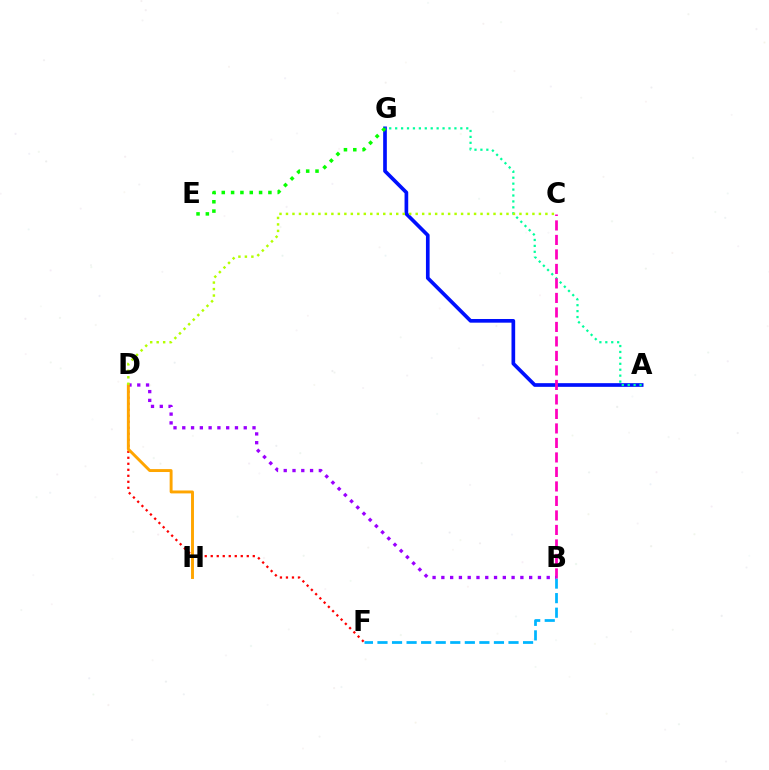{('D', 'F'): [{'color': '#ff0000', 'line_style': 'dotted', 'thickness': 1.63}], ('A', 'G'): [{'color': '#0010ff', 'line_style': 'solid', 'thickness': 2.64}, {'color': '#00ff9d', 'line_style': 'dotted', 'thickness': 1.61}], ('B', 'F'): [{'color': '#00b5ff', 'line_style': 'dashed', 'thickness': 1.98}], ('B', 'C'): [{'color': '#ff00bd', 'line_style': 'dashed', 'thickness': 1.97}], ('B', 'D'): [{'color': '#9b00ff', 'line_style': 'dotted', 'thickness': 2.39}], ('D', 'H'): [{'color': '#ffa500', 'line_style': 'solid', 'thickness': 2.1}], ('C', 'D'): [{'color': '#b3ff00', 'line_style': 'dotted', 'thickness': 1.76}], ('E', 'G'): [{'color': '#08ff00', 'line_style': 'dotted', 'thickness': 2.53}]}